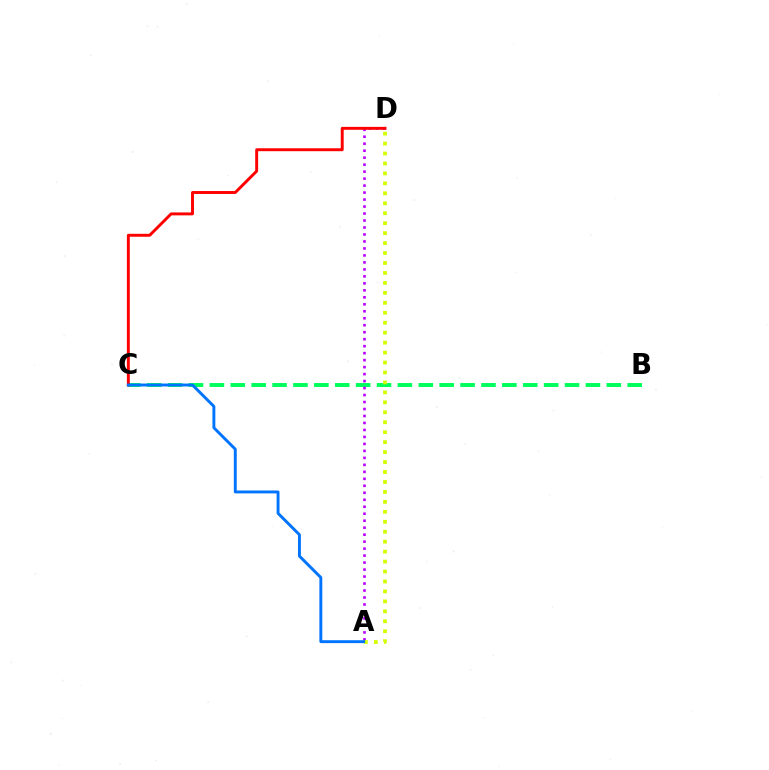{('B', 'C'): [{'color': '#00ff5c', 'line_style': 'dashed', 'thickness': 2.84}], ('A', 'D'): [{'color': '#b900ff', 'line_style': 'dotted', 'thickness': 1.9}, {'color': '#d1ff00', 'line_style': 'dotted', 'thickness': 2.7}], ('C', 'D'): [{'color': '#ff0000', 'line_style': 'solid', 'thickness': 2.11}], ('A', 'C'): [{'color': '#0074ff', 'line_style': 'solid', 'thickness': 2.1}]}